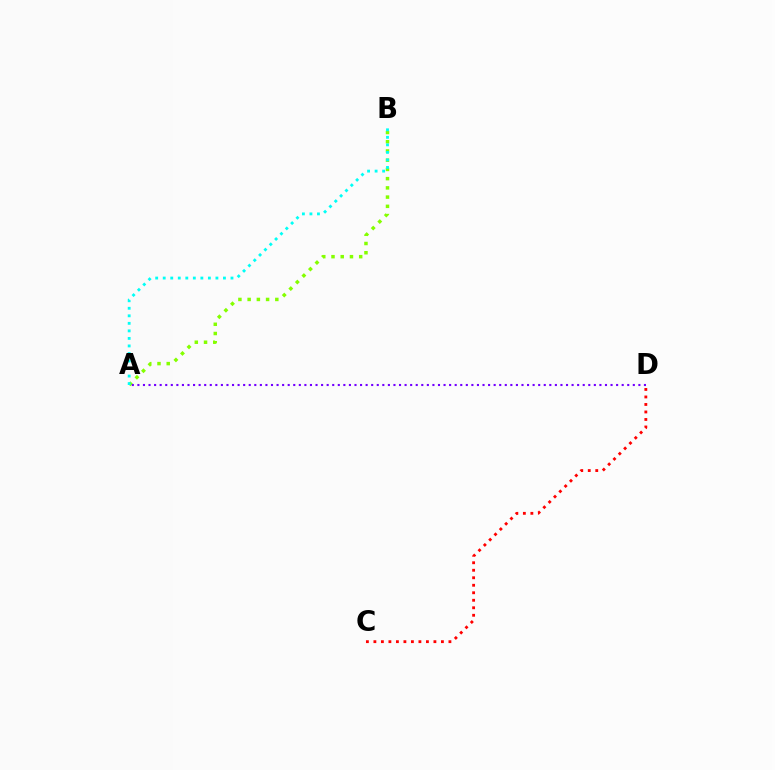{('A', 'B'): [{'color': '#84ff00', 'line_style': 'dotted', 'thickness': 2.51}, {'color': '#00fff6', 'line_style': 'dotted', 'thickness': 2.05}], ('C', 'D'): [{'color': '#ff0000', 'line_style': 'dotted', 'thickness': 2.04}], ('A', 'D'): [{'color': '#7200ff', 'line_style': 'dotted', 'thickness': 1.51}]}